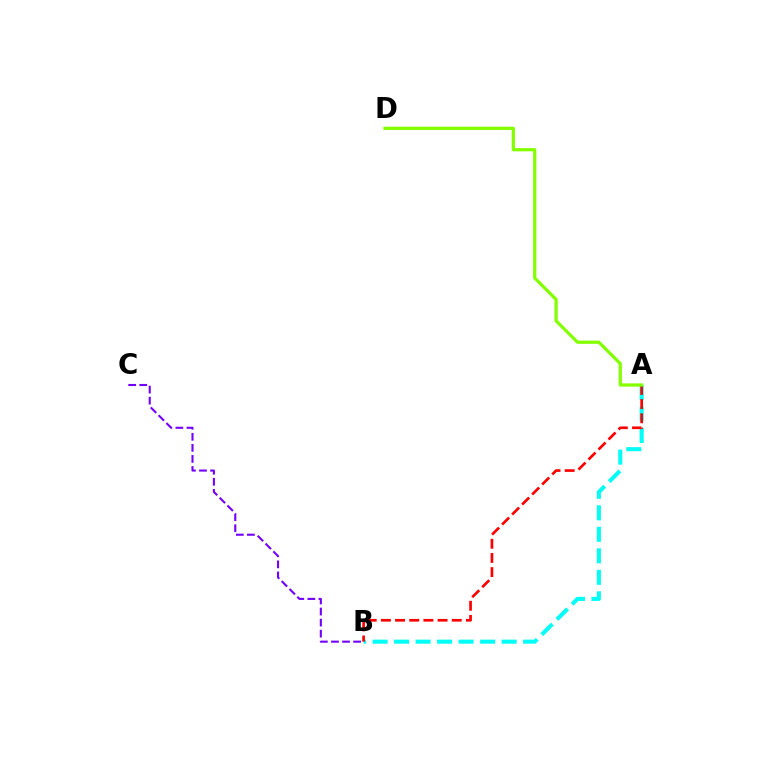{('A', 'B'): [{'color': '#00fff6', 'line_style': 'dashed', 'thickness': 2.92}, {'color': '#ff0000', 'line_style': 'dashed', 'thickness': 1.93}], ('A', 'D'): [{'color': '#84ff00', 'line_style': 'solid', 'thickness': 2.33}], ('B', 'C'): [{'color': '#7200ff', 'line_style': 'dashed', 'thickness': 1.5}]}